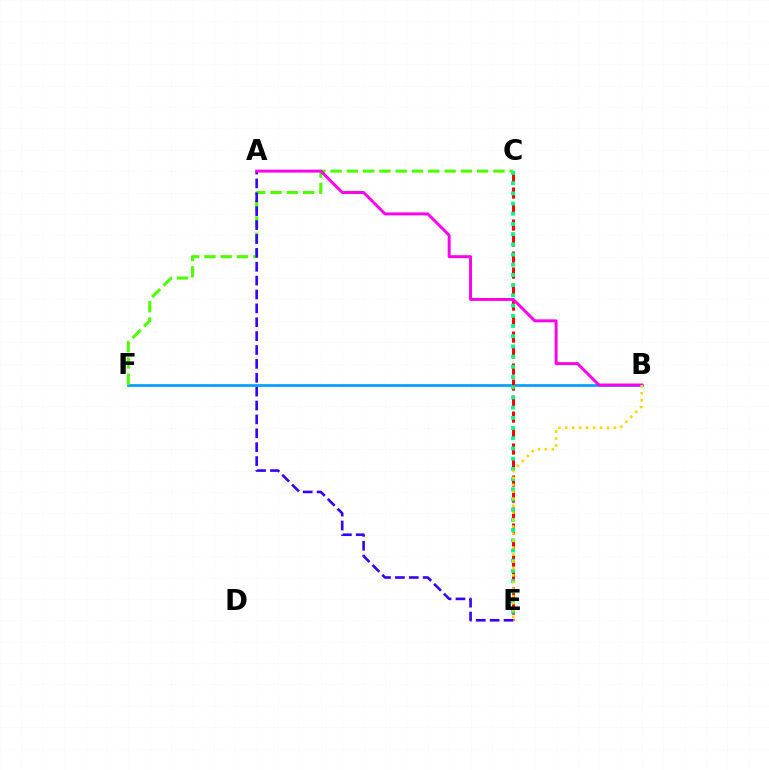{('B', 'F'): [{'color': '#009eff', 'line_style': 'solid', 'thickness': 1.93}], ('C', 'F'): [{'color': '#4fff00', 'line_style': 'dashed', 'thickness': 2.21}], ('C', 'E'): [{'color': '#ff0000', 'line_style': 'dashed', 'thickness': 2.17}, {'color': '#00ff86', 'line_style': 'dotted', 'thickness': 2.77}], ('A', 'E'): [{'color': '#3700ff', 'line_style': 'dashed', 'thickness': 1.89}], ('A', 'B'): [{'color': '#ff00ed', 'line_style': 'solid', 'thickness': 2.12}], ('B', 'E'): [{'color': '#ffd500', 'line_style': 'dotted', 'thickness': 1.89}]}